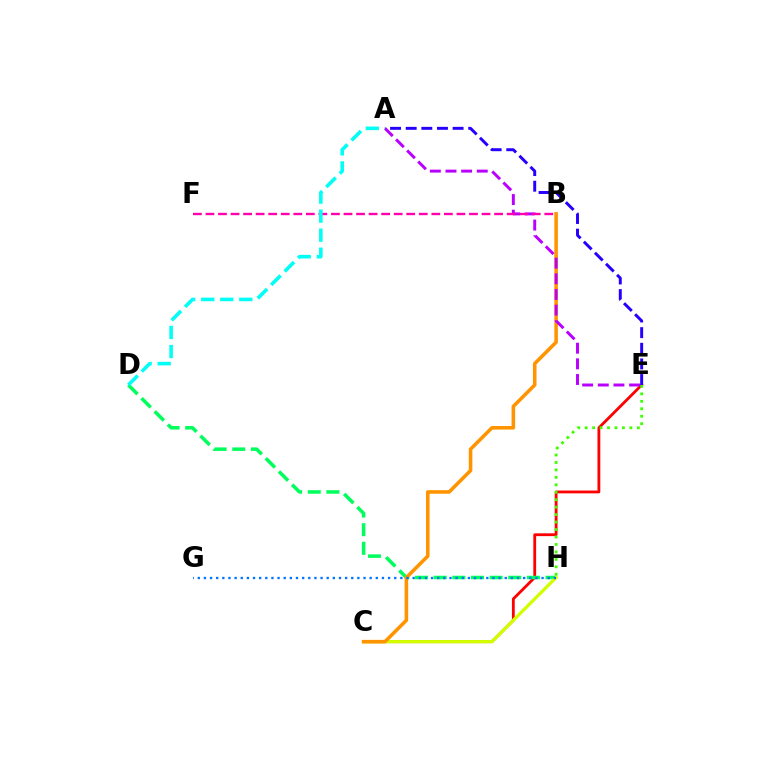{('C', 'E'): [{'color': '#ff0000', 'line_style': 'solid', 'thickness': 2.02}], ('D', 'H'): [{'color': '#00ff5c', 'line_style': 'dashed', 'thickness': 2.53}], ('C', 'H'): [{'color': '#d1ff00', 'line_style': 'solid', 'thickness': 2.35}], ('A', 'E'): [{'color': '#2500ff', 'line_style': 'dashed', 'thickness': 2.12}, {'color': '#b900ff', 'line_style': 'dashed', 'thickness': 2.13}], ('B', 'C'): [{'color': '#ff9400', 'line_style': 'solid', 'thickness': 2.57}], ('G', 'H'): [{'color': '#0074ff', 'line_style': 'dotted', 'thickness': 1.67}], ('E', 'H'): [{'color': '#3dff00', 'line_style': 'dotted', 'thickness': 2.03}], ('B', 'F'): [{'color': '#ff00ac', 'line_style': 'dashed', 'thickness': 1.7}], ('A', 'D'): [{'color': '#00fff6', 'line_style': 'dashed', 'thickness': 2.59}]}